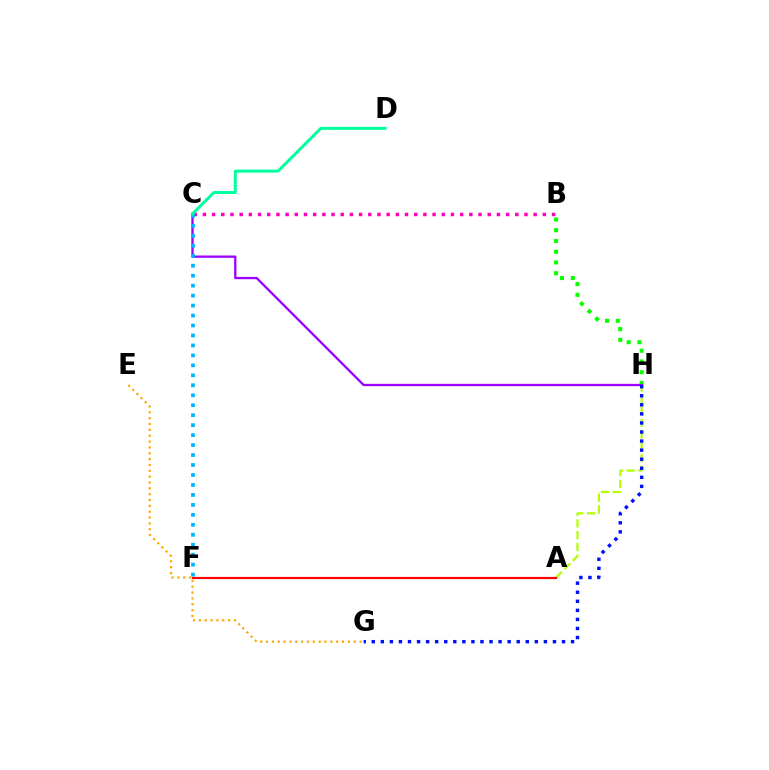{('B', 'H'): [{'color': '#08ff00', 'line_style': 'dotted', 'thickness': 2.92}], ('C', 'H'): [{'color': '#9b00ff', 'line_style': 'solid', 'thickness': 1.66}], ('B', 'C'): [{'color': '#ff00bd', 'line_style': 'dotted', 'thickness': 2.5}], ('E', 'G'): [{'color': '#ffa500', 'line_style': 'dotted', 'thickness': 1.59}], ('A', 'H'): [{'color': '#b3ff00', 'line_style': 'dashed', 'thickness': 1.6}], ('G', 'H'): [{'color': '#0010ff', 'line_style': 'dotted', 'thickness': 2.46}], ('C', 'F'): [{'color': '#00b5ff', 'line_style': 'dotted', 'thickness': 2.71}], ('C', 'D'): [{'color': '#00ff9d', 'line_style': 'solid', 'thickness': 2.15}], ('A', 'F'): [{'color': '#ff0000', 'line_style': 'solid', 'thickness': 1.57}]}